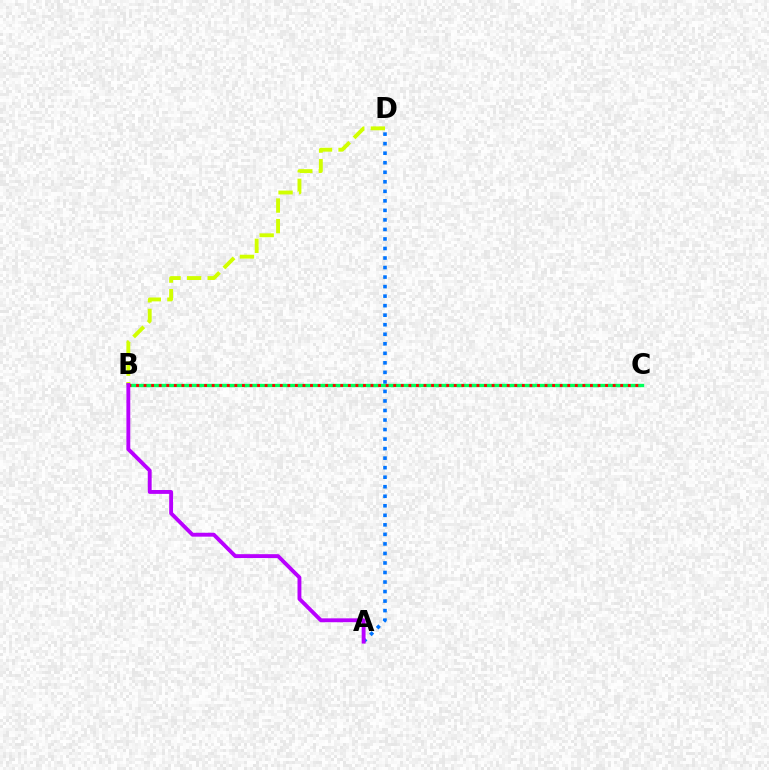{('B', 'D'): [{'color': '#d1ff00', 'line_style': 'dashed', 'thickness': 2.79}], ('B', 'C'): [{'color': '#00ff5c', 'line_style': 'solid', 'thickness': 2.42}, {'color': '#ff0000', 'line_style': 'dotted', 'thickness': 2.06}], ('A', 'D'): [{'color': '#0074ff', 'line_style': 'dotted', 'thickness': 2.59}], ('A', 'B'): [{'color': '#b900ff', 'line_style': 'solid', 'thickness': 2.79}]}